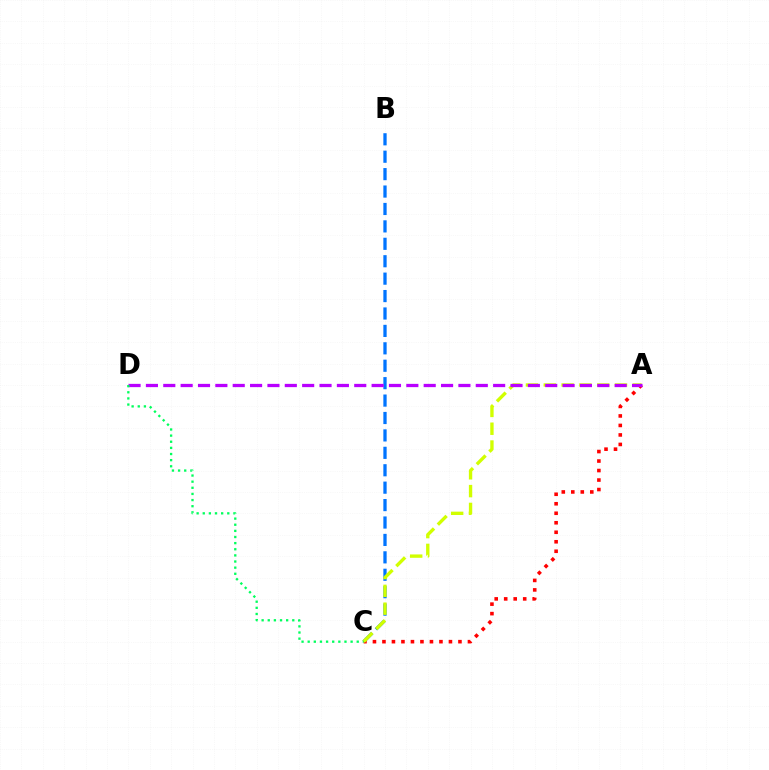{('B', 'C'): [{'color': '#0074ff', 'line_style': 'dashed', 'thickness': 2.37}], ('A', 'C'): [{'color': '#ff0000', 'line_style': 'dotted', 'thickness': 2.58}, {'color': '#d1ff00', 'line_style': 'dashed', 'thickness': 2.42}], ('A', 'D'): [{'color': '#b900ff', 'line_style': 'dashed', 'thickness': 2.36}], ('C', 'D'): [{'color': '#00ff5c', 'line_style': 'dotted', 'thickness': 1.67}]}